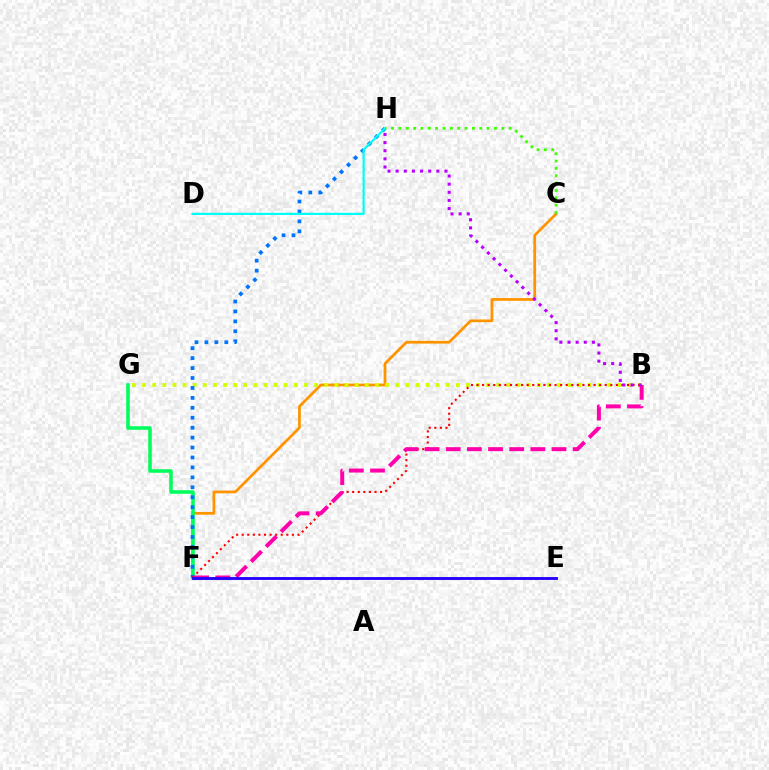{('C', 'F'): [{'color': '#ff9400', 'line_style': 'solid', 'thickness': 1.97}], ('B', 'G'): [{'color': '#d1ff00', 'line_style': 'dotted', 'thickness': 2.75}], ('F', 'G'): [{'color': '#00ff5c', 'line_style': 'solid', 'thickness': 2.56}], ('F', 'H'): [{'color': '#0074ff', 'line_style': 'dotted', 'thickness': 2.7}], ('D', 'H'): [{'color': '#00fff6', 'line_style': 'solid', 'thickness': 1.59}], ('B', 'F'): [{'color': '#ff0000', 'line_style': 'dotted', 'thickness': 1.51}, {'color': '#ff00ac', 'line_style': 'dashed', 'thickness': 2.87}], ('C', 'H'): [{'color': '#3dff00', 'line_style': 'dotted', 'thickness': 2.0}], ('B', 'H'): [{'color': '#b900ff', 'line_style': 'dotted', 'thickness': 2.21}], ('E', 'F'): [{'color': '#2500ff', 'line_style': 'solid', 'thickness': 2.07}]}